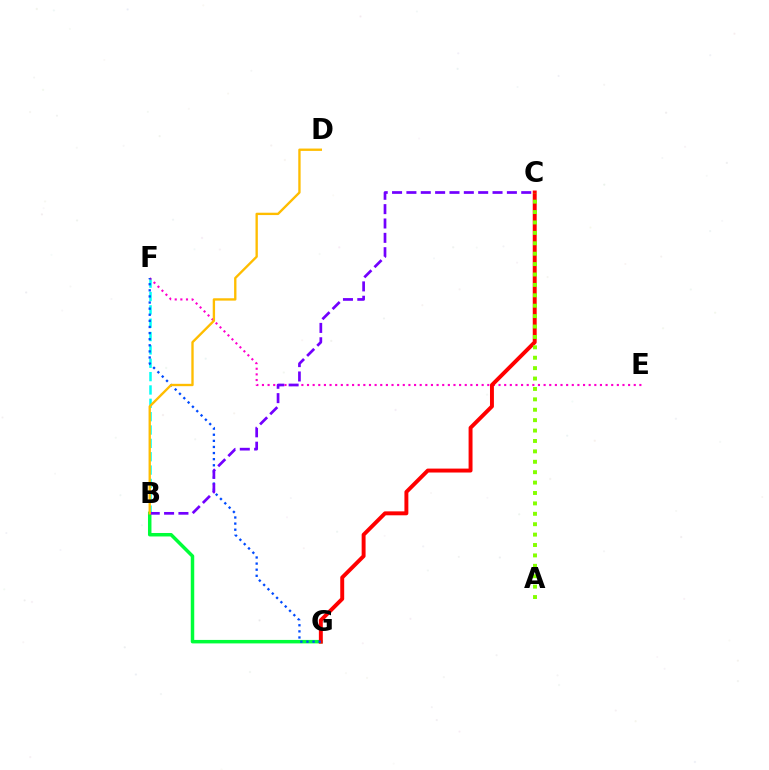{('B', 'F'): [{'color': '#00fff6', 'line_style': 'dashed', 'thickness': 1.81}], ('E', 'F'): [{'color': '#ff00cf', 'line_style': 'dotted', 'thickness': 1.53}], ('B', 'G'): [{'color': '#00ff39', 'line_style': 'solid', 'thickness': 2.51}], ('C', 'G'): [{'color': '#ff0000', 'line_style': 'solid', 'thickness': 2.83}], ('F', 'G'): [{'color': '#004bff', 'line_style': 'dotted', 'thickness': 1.66}], ('B', 'C'): [{'color': '#7200ff', 'line_style': 'dashed', 'thickness': 1.95}], ('A', 'C'): [{'color': '#84ff00', 'line_style': 'dotted', 'thickness': 2.83}], ('B', 'D'): [{'color': '#ffbd00', 'line_style': 'solid', 'thickness': 1.69}]}